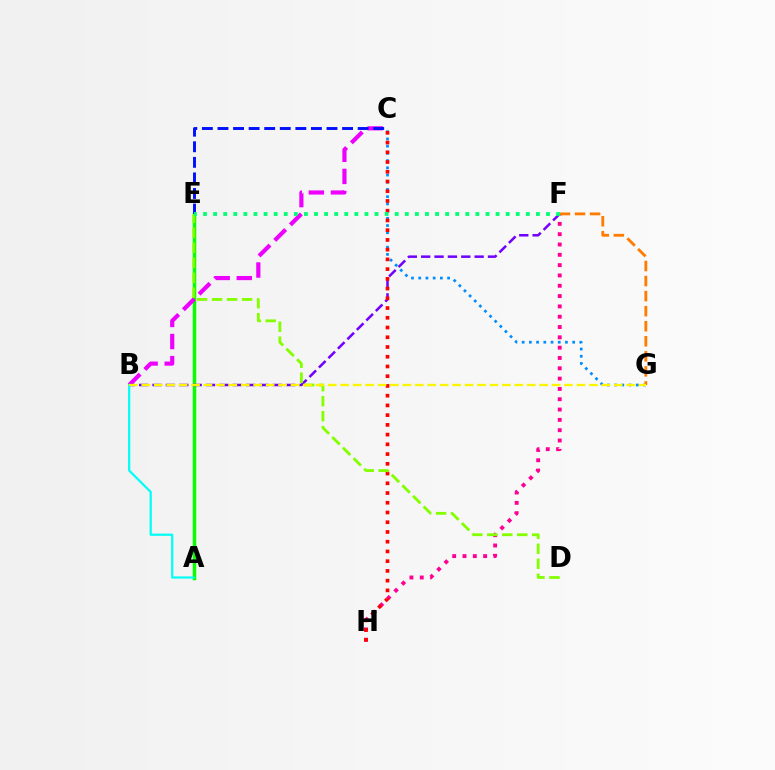{('F', 'H'): [{'color': '#ff0094', 'line_style': 'dotted', 'thickness': 2.8}], ('A', 'E'): [{'color': '#08ff00', 'line_style': 'solid', 'thickness': 2.51}], ('C', 'G'): [{'color': '#008cff', 'line_style': 'dotted', 'thickness': 1.96}], ('B', 'C'): [{'color': '#ee00ff', 'line_style': 'dashed', 'thickness': 3.0}], ('B', 'F'): [{'color': '#7200ff', 'line_style': 'dashed', 'thickness': 1.82}], ('C', 'E'): [{'color': '#0010ff', 'line_style': 'dashed', 'thickness': 2.12}], ('C', 'H'): [{'color': '#ff0000', 'line_style': 'dotted', 'thickness': 2.65}], ('D', 'E'): [{'color': '#84ff00', 'line_style': 'dashed', 'thickness': 2.04}], ('A', 'B'): [{'color': '#00fff6', 'line_style': 'solid', 'thickness': 1.61}], ('F', 'G'): [{'color': '#ff7c00', 'line_style': 'dashed', 'thickness': 2.04}], ('B', 'G'): [{'color': '#fcf500', 'line_style': 'dashed', 'thickness': 1.69}], ('E', 'F'): [{'color': '#00ff74', 'line_style': 'dotted', 'thickness': 2.74}]}